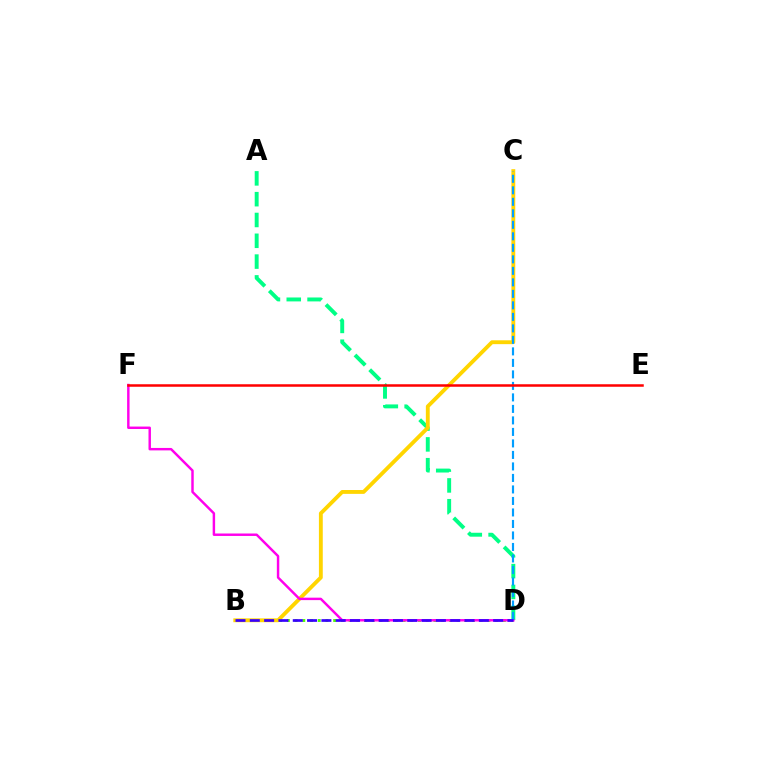{('B', 'D'): [{'color': '#4fff00', 'line_style': 'dotted', 'thickness': 2.1}, {'color': '#3700ff', 'line_style': 'dashed', 'thickness': 1.94}], ('A', 'D'): [{'color': '#00ff86', 'line_style': 'dashed', 'thickness': 2.83}], ('B', 'C'): [{'color': '#ffd500', 'line_style': 'solid', 'thickness': 2.78}], ('D', 'F'): [{'color': '#ff00ed', 'line_style': 'solid', 'thickness': 1.76}], ('C', 'D'): [{'color': '#009eff', 'line_style': 'dashed', 'thickness': 1.56}], ('E', 'F'): [{'color': '#ff0000', 'line_style': 'solid', 'thickness': 1.8}]}